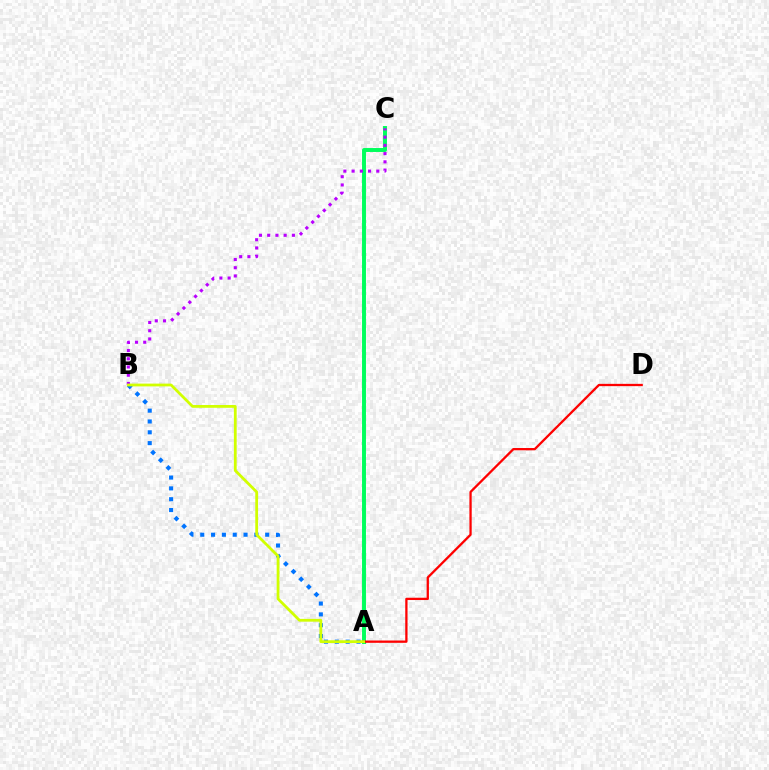{('A', 'B'): [{'color': '#0074ff', 'line_style': 'dotted', 'thickness': 2.94}, {'color': '#d1ff00', 'line_style': 'solid', 'thickness': 2.0}], ('A', 'C'): [{'color': '#00ff5c', 'line_style': 'solid', 'thickness': 2.83}], ('A', 'D'): [{'color': '#ff0000', 'line_style': 'solid', 'thickness': 1.65}], ('B', 'C'): [{'color': '#b900ff', 'line_style': 'dotted', 'thickness': 2.24}]}